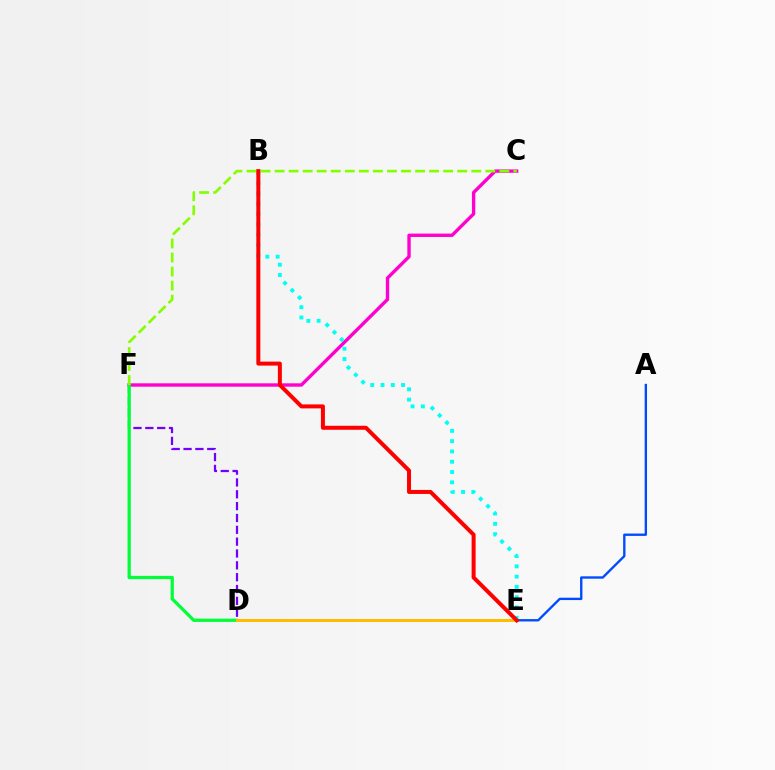{('C', 'F'): [{'color': '#ff00cf', 'line_style': 'solid', 'thickness': 2.42}, {'color': '#84ff00', 'line_style': 'dashed', 'thickness': 1.91}], ('D', 'F'): [{'color': '#7200ff', 'line_style': 'dashed', 'thickness': 1.61}, {'color': '#00ff39', 'line_style': 'solid', 'thickness': 2.35}], ('B', 'E'): [{'color': '#00fff6', 'line_style': 'dotted', 'thickness': 2.8}, {'color': '#ff0000', 'line_style': 'solid', 'thickness': 2.88}], ('D', 'E'): [{'color': '#ffbd00', 'line_style': 'solid', 'thickness': 2.15}], ('A', 'E'): [{'color': '#004bff', 'line_style': 'solid', 'thickness': 1.7}]}